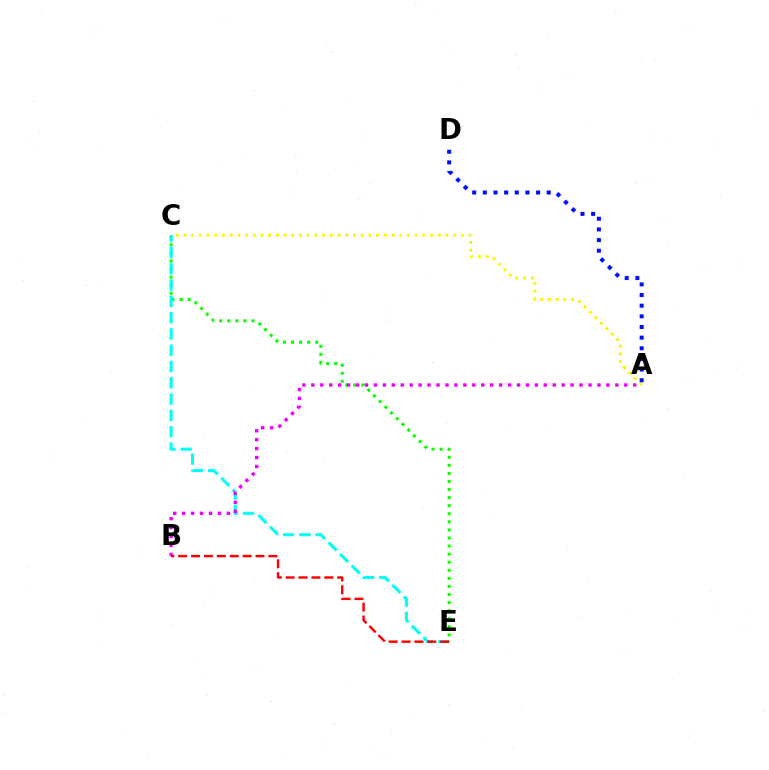{('C', 'E'): [{'color': '#08ff00', 'line_style': 'dotted', 'thickness': 2.19}, {'color': '#00fff6', 'line_style': 'dashed', 'thickness': 2.21}], ('A', 'B'): [{'color': '#ee00ff', 'line_style': 'dotted', 'thickness': 2.43}], ('A', 'C'): [{'color': '#fcf500', 'line_style': 'dotted', 'thickness': 2.09}], ('B', 'E'): [{'color': '#ff0000', 'line_style': 'dashed', 'thickness': 1.75}], ('A', 'D'): [{'color': '#0010ff', 'line_style': 'dotted', 'thickness': 2.89}]}